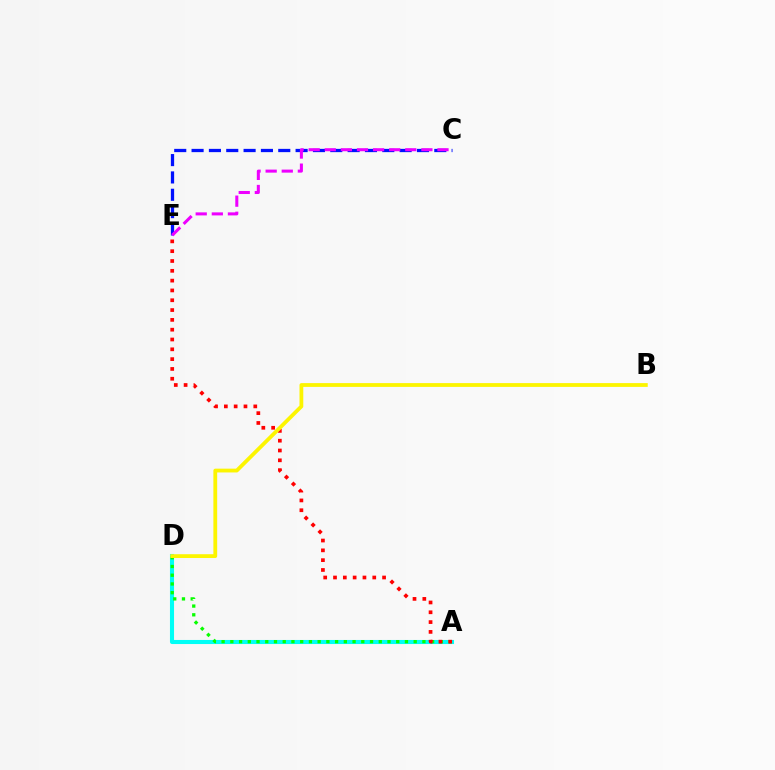{('A', 'D'): [{'color': '#00fff6', 'line_style': 'solid', 'thickness': 2.94}, {'color': '#08ff00', 'line_style': 'dotted', 'thickness': 2.37}], ('C', 'E'): [{'color': '#0010ff', 'line_style': 'dashed', 'thickness': 2.36}, {'color': '#ee00ff', 'line_style': 'dashed', 'thickness': 2.19}], ('A', 'E'): [{'color': '#ff0000', 'line_style': 'dotted', 'thickness': 2.67}], ('B', 'D'): [{'color': '#fcf500', 'line_style': 'solid', 'thickness': 2.73}]}